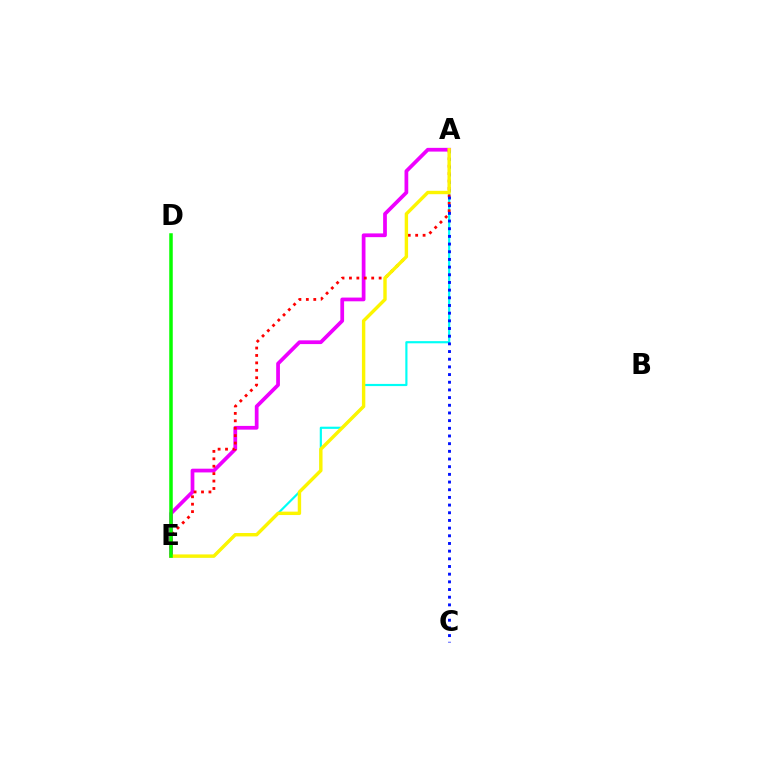{('A', 'E'): [{'color': '#00fff6', 'line_style': 'solid', 'thickness': 1.57}, {'color': '#ee00ff', 'line_style': 'solid', 'thickness': 2.69}, {'color': '#ff0000', 'line_style': 'dotted', 'thickness': 2.02}, {'color': '#fcf500', 'line_style': 'solid', 'thickness': 2.45}], ('A', 'C'): [{'color': '#0010ff', 'line_style': 'dotted', 'thickness': 2.09}], ('D', 'E'): [{'color': '#08ff00', 'line_style': 'solid', 'thickness': 2.53}]}